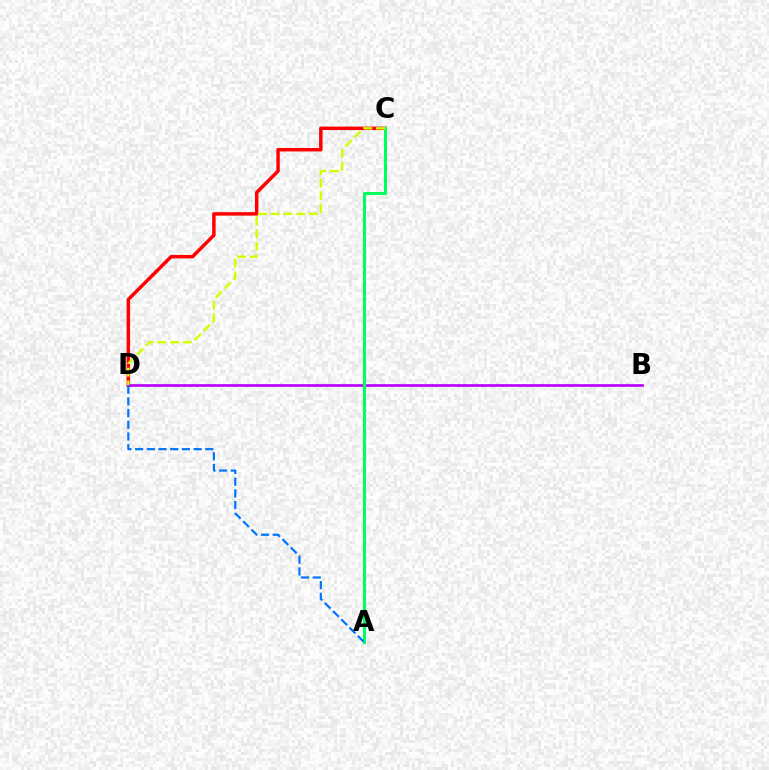{('C', 'D'): [{'color': '#ff0000', 'line_style': 'solid', 'thickness': 2.49}, {'color': '#d1ff00', 'line_style': 'dashed', 'thickness': 1.73}], ('B', 'D'): [{'color': '#b900ff', 'line_style': 'solid', 'thickness': 1.93}], ('A', 'C'): [{'color': '#00ff5c', 'line_style': 'solid', 'thickness': 2.21}], ('A', 'D'): [{'color': '#0074ff', 'line_style': 'dashed', 'thickness': 1.59}]}